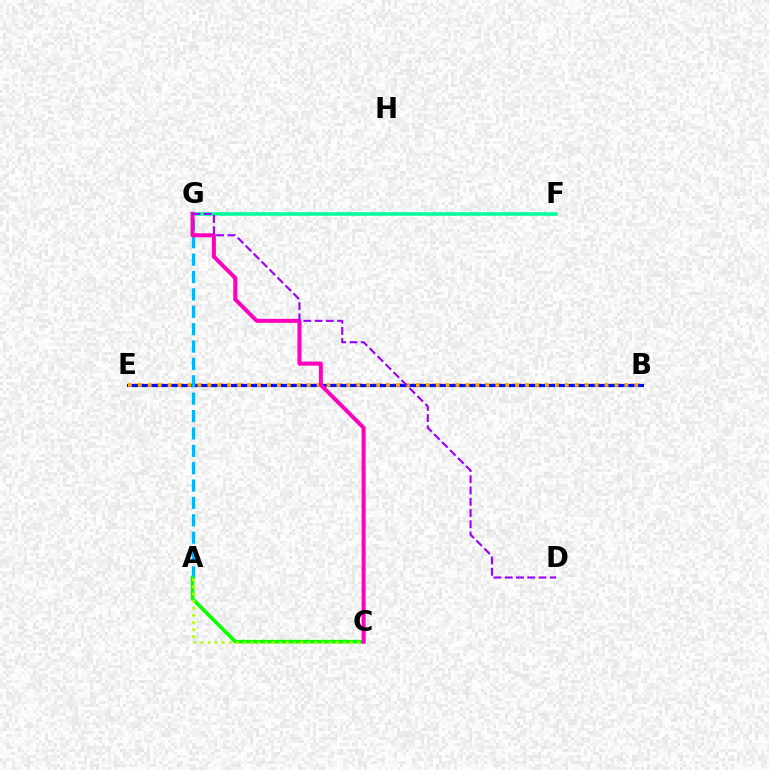{('B', 'E'): [{'color': '#ff0000', 'line_style': 'dotted', 'thickness': 1.8}, {'color': '#0010ff', 'line_style': 'solid', 'thickness': 2.29}, {'color': '#ffa500', 'line_style': 'dotted', 'thickness': 2.7}], ('A', 'G'): [{'color': '#00b5ff', 'line_style': 'dashed', 'thickness': 2.36}], ('A', 'C'): [{'color': '#08ff00', 'line_style': 'solid', 'thickness': 2.63}, {'color': '#b3ff00', 'line_style': 'dotted', 'thickness': 1.93}], ('F', 'G'): [{'color': '#00ff9d', 'line_style': 'solid', 'thickness': 2.57}], ('C', 'G'): [{'color': '#ff00bd', 'line_style': 'solid', 'thickness': 2.87}], ('D', 'G'): [{'color': '#9b00ff', 'line_style': 'dashed', 'thickness': 1.53}]}